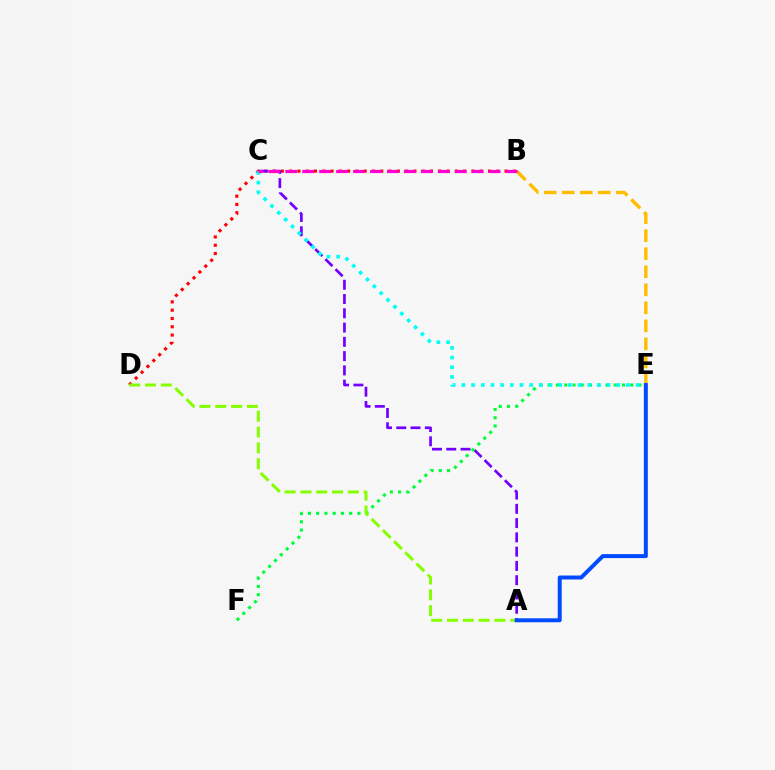{('B', 'E'): [{'color': '#ffbd00', 'line_style': 'dashed', 'thickness': 2.45}], ('B', 'D'): [{'color': '#ff0000', 'line_style': 'dotted', 'thickness': 2.25}], ('A', 'C'): [{'color': '#7200ff', 'line_style': 'dashed', 'thickness': 1.94}], ('E', 'F'): [{'color': '#00ff39', 'line_style': 'dotted', 'thickness': 2.24}], ('C', 'E'): [{'color': '#00fff6', 'line_style': 'dotted', 'thickness': 2.63}], ('A', 'D'): [{'color': '#84ff00', 'line_style': 'dashed', 'thickness': 2.15}], ('A', 'E'): [{'color': '#004bff', 'line_style': 'solid', 'thickness': 2.86}], ('B', 'C'): [{'color': '#ff00cf', 'line_style': 'dashed', 'thickness': 2.3}]}